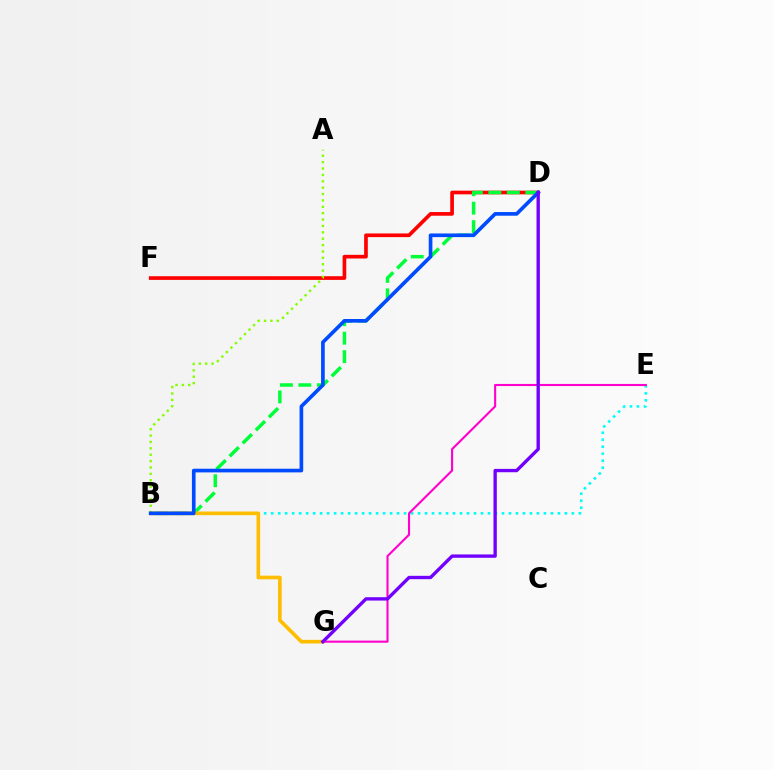{('D', 'F'): [{'color': '#ff0000', 'line_style': 'solid', 'thickness': 2.64}], ('B', 'E'): [{'color': '#00fff6', 'line_style': 'dotted', 'thickness': 1.9}], ('B', 'D'): [{'color': '#00ff39', 'line_style': 'dashed', 'thickness': 2.51}, {'color': '#004bff', 'line_style': 'solid', 'thickness': 2.63}], ('B', 'G'): [{'color': '#ffbd00', 'line_style': 'solid', 'thickness': 2.62}], ('E', 'G'): [{'color': '#ff00cf', 'line_style': 'solid', 'thickness': 1.52}], ('A', 'B'): [{'color': '#84ff00', 'line_style': 'dotted', 'thickness': 1.73}], ('D', 'G'): [{'color': '#7200ff', 'line_style': 'solid', 'thickness': 2.41}]}